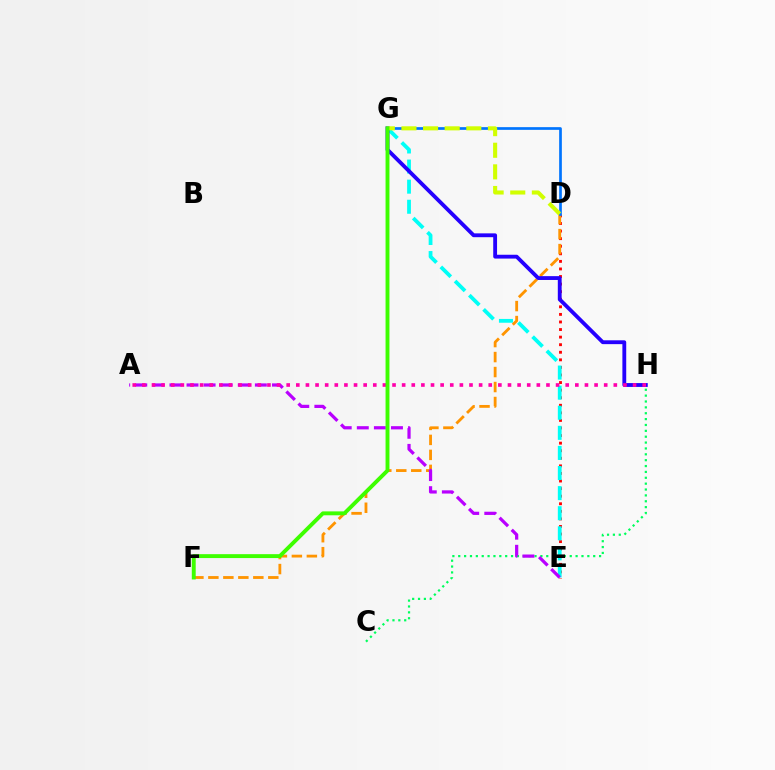{('C', 'H'): [{'color': '#00ff5c', 'line_style': 'dotted', 'thickness': 1.59}], ('D', 'E'): [{'color': '#ff0000', 'line_style': 'dotted', 'thickness': 2.06}], ('E', 'G'): [{'color': '#00fff6', 'line_style': 'dashed', 'thickness': 2.73}], ('D', 'F'): [{'color': '#ff9400', 'line_style': 'dashed', 'thickness': 2.04}], ('A', 'E'): [{'color': '#b900ff', 'line_style': 'dashed', 'thickness': 2.32}], ('G', 'H'): [{'color': '#2500ff', 'line_style': 'solid', 'thickness': 2.76}], ('A', 'H'): [{'color': '#ff00ac', 'line_style': 'dotted', 'thickness': 2.61}], ('D', 'G'): [{'color': '#0074ff', 'line_style': 'solid', 'thickness': 1.94}, {'color': '#d1ff00', 'line_style': 'dashed', 'thickness': 2.94}], ('F', 'G'): [{'color': '#3dff00', 'line_style': 'solid', 'thickness': 2.81}]}